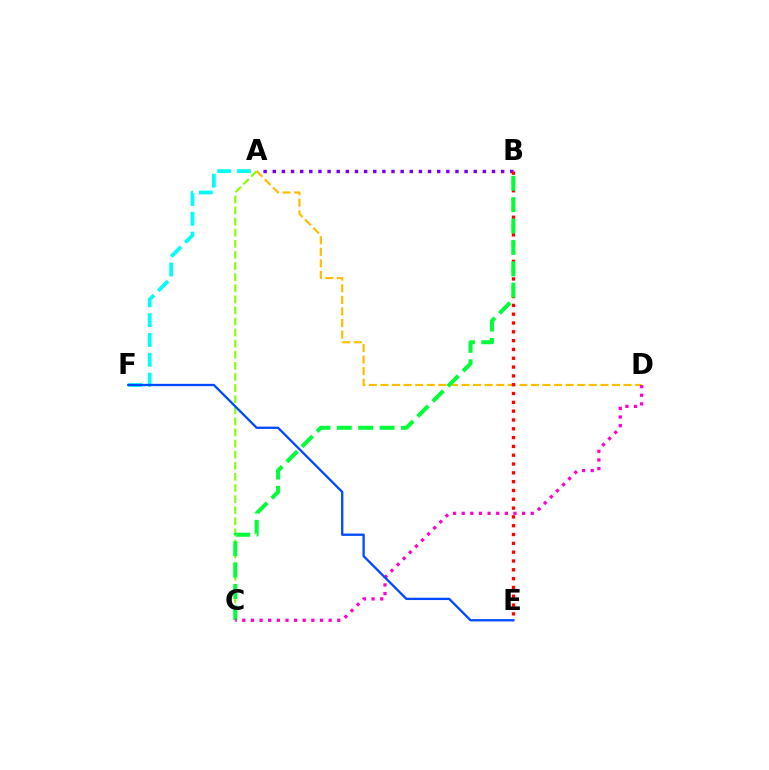{('A', 'C'): [{'color': '#84ff00', 'line_style': 'dashed', 'thickness': 1.51}], ('A', 'F'): [{'color': '#00fff6', 'line_style': 'dashed', 'thickness': 2.7}], ('A', 'B'): [{'color': '#7200ff', 'line_style': 'dotted', 'thickness': 2.48}], ('A', 'D'): [{'color': '#ffbd00', 'line_style': 'dashed', 'thickness': 1.57}], ('B', 'E'): [{'color': '#ff0000', 'line_style': 'dotted', 'thickness': 2.39}], ('B', 'C'): [{'color': '#00ff39', 'line_style': 'dashed', 'thickness': 2.9}], ('C', 'D'): [{'color': '#ff00cf', 'line_style': 'dotted', 'thickness': 2.35}], ('E', 'F'): [{'color': '#004bff', 'line_style': 'solid', 'thickness': 1.66}]}